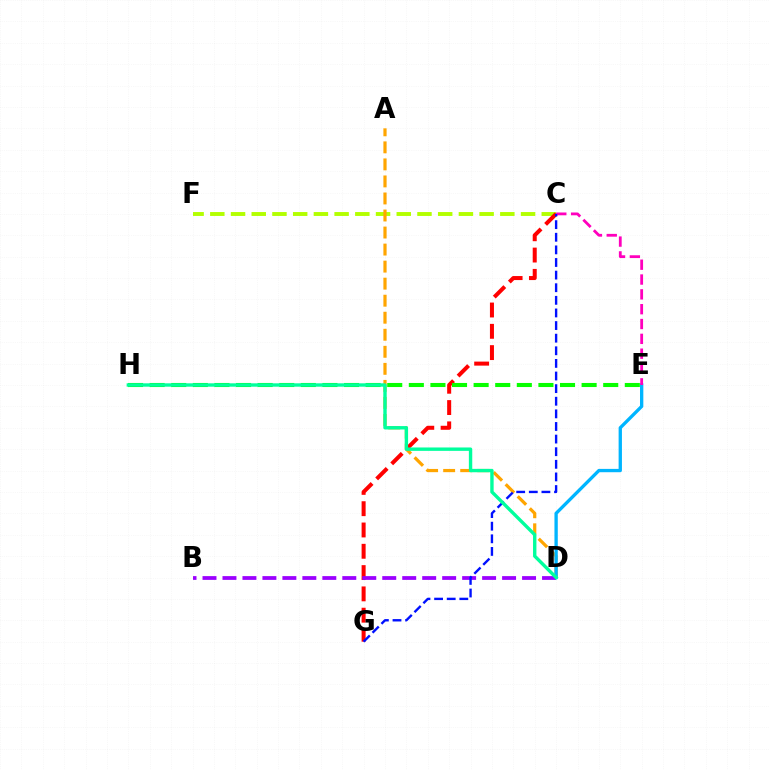{('C', 'F'): [{'color': '#b3ff00', 'line_style': 'dashed', 'thickness': 2.81}], ('A', 'D'): [{'color': '#ffa500', 'line_style': 'dashed', 'thickness': 2.31}], ('C', 'G'): [{'color': '#ff0000', 'line_style': 'dashed', 'thickness': 2.89}, {'color': '#0010ff', 'line_style': 'dashed', 'thickness': 1.71}], ('E', 'H'): [{'color': '#08ff00', 'line_style': 'dashed', 'thickness': 2.93}], ('D', 'E'): [{'color': '#00b5ff', 'line_style': 'solid', 'thickness': 2.39}], ('C', 'E'): [{'color': '#ff00bd', 'line_style': 'dashed', 'thickness': 2.01}], ('B', 'D'): [{'color': '#9b00ff', 'line_style': 'dashed', 'thickness': 2.71}], ('D', 'H'): [{'color': '#00ff9d', 'line_style': 'solid', 'thickness': 2.44}]}